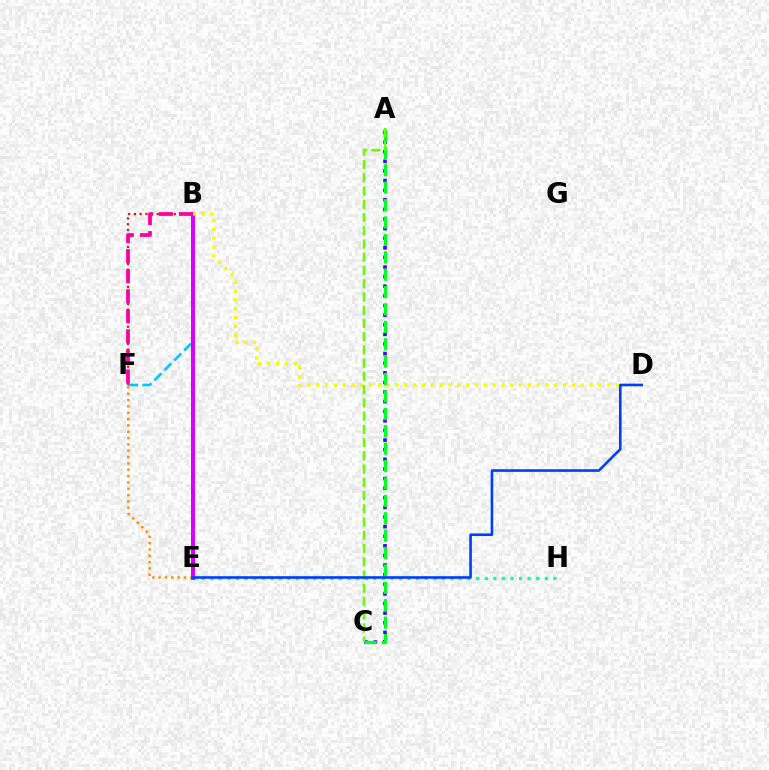{('A', 'C'): [{'color': '#4f00ff', 'line_style': 'dotted', 'thickness': 2.61}, {'color': '#00ff27', 'line_style': 'dashed', 'thickness': 2.36}, {'color': '#66ff00', 'line_style': 'dashed', 'thickness': 1.8}], ('B', 'F'): [{'color': '#00c7ff', 'line_style': 'dashed', 'thickness': 1.91}, {'color': '#ff0000', 'line_style': 'dotted', 'thickness': 1.55}, {'color': '#ff00a0', 'line_style': 'dashed', 'thickness': 2.72}], ('E', 'H'): [{'color': '#00ffaf', 'line_style': 'dotted', 'thickness': 2.33}], ('B', 'E'): [{'color': '#d600ff', 'line_style': 'solid', 'thickness': 2.89}], ('B', 'D'): [{'color': '#eeff00', 'line_style': 'dotted', 'thickness': 2.4}], ('E', 'F'): [{'color': '#ff8800', 'line_style': 'dotted', 'thickness': 1.72}], ('D', 'E'): [{'color': '#003fff', 'line_style': 'solid', 'thickness': 1.89}]}